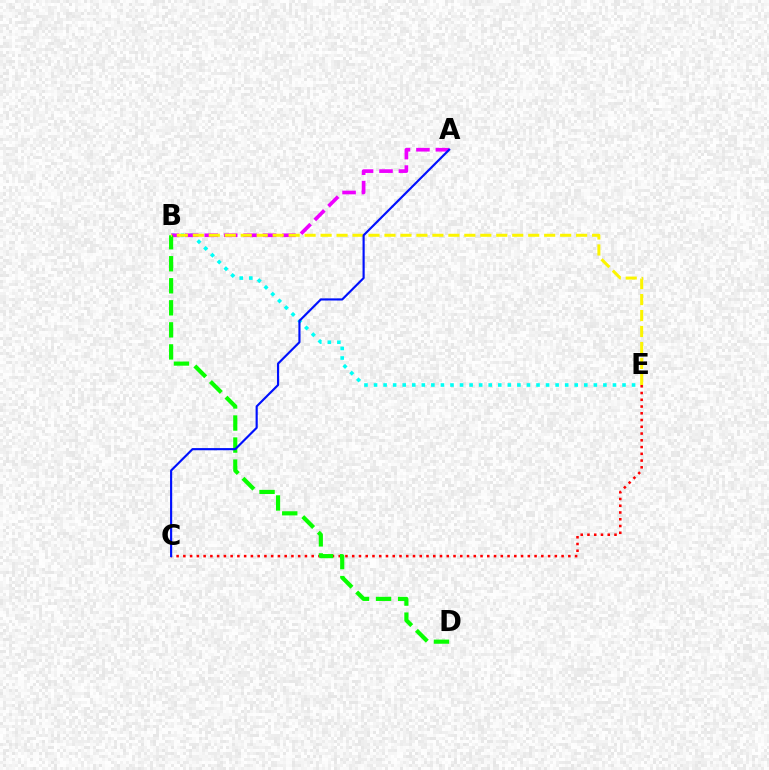{('B', 'E'): [{'color': '#00fff6', 'line_style': 'dotted', 'thickness': 2.6}, {'color': '#fcf500', 'line_style': 'dashed', 'thickness': 2.17}], ('C', 'E'): [{'color': '#ff0000', 'line_style': 'dotted', 'thickness': 1.84}], ('A', 'B'): [{'color': '#ee00ff', 'line_style': 'dashed', 'thickness': 2.64}], ('B', 'D'): [{'color': '#08ff00', 'line_style': 'dashed', 'thickness': 2.99}], ('A', 'C'): [{'color': '#0010ff', 'line_style': 'solid', 'thickness': 1.55}]}